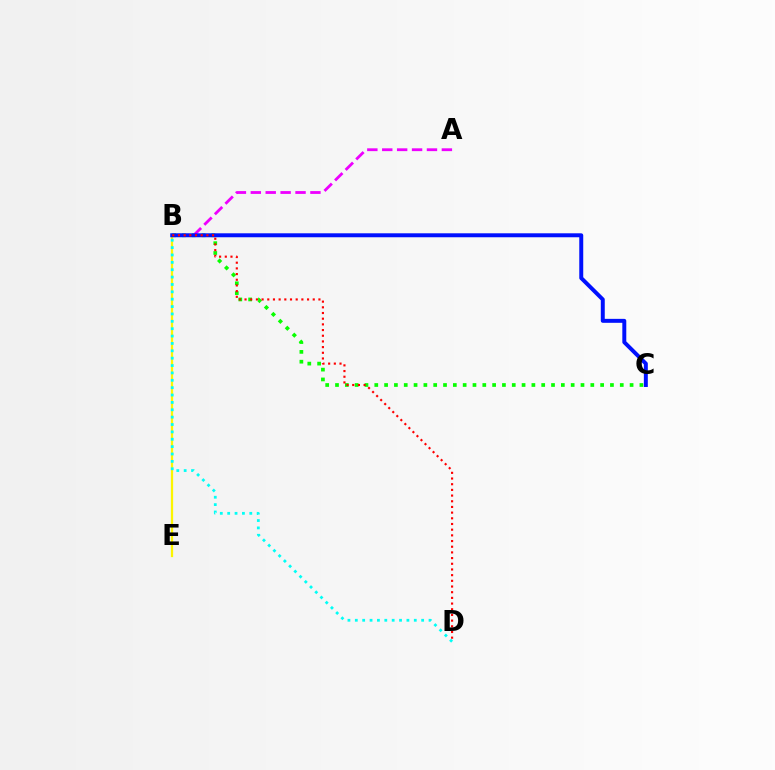{('B', 'C'): [{'color': '#08ff00', 'line_style': 'dotted', 'thickness': 2.67}, {'color': '#0010ff', 'line_style': 'solid', 'thickness': 2.85}], ('B', 'E'): [{'color': '#fcf500', 'line_style': 'solid', 'thickness': 1.63}], ('A', 'B'): [{'color': '#ee00ff', 'line_style': 'dashed', 'thickness': 2.03}], ('B', 'D'): [{'color': '#ff0000', 'line_style': 'dotted', 'thickness': 1.54}, {'color': '#00fff6', 'line_style': 'dotted', 'thickness': 2.0}]}